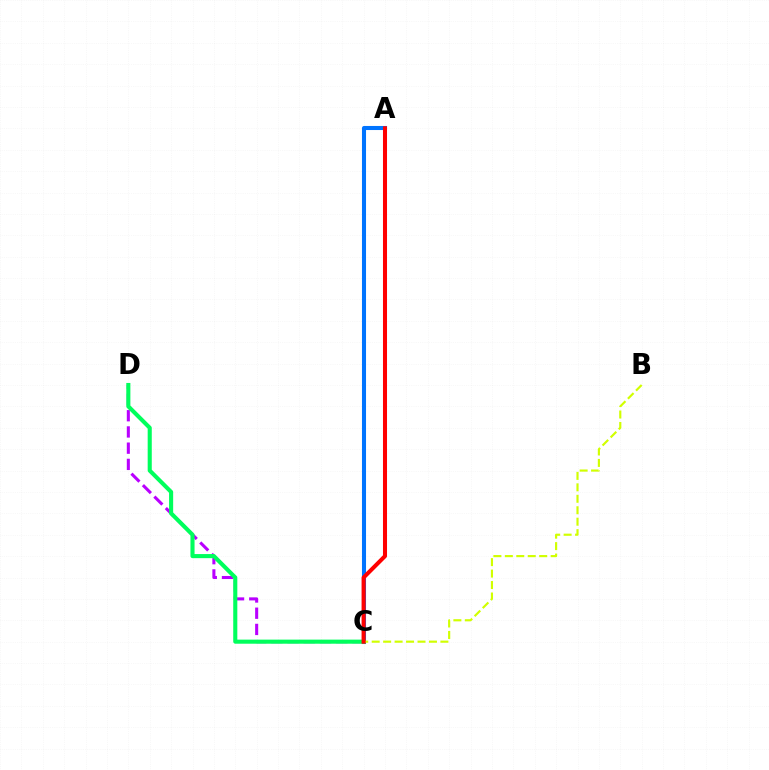{('A', 'C'): [{'color': '#0074ff', 'line_style': 'solid', 'thickness': 2.93}, {'color': '#ff0000', 'line_style': 'solid', 'thickness': 2.92}], ('C', 'D'): [{'color': '#b900ff', 'line_style': 'dashed', 'thickness': 2.2}, {'color': '#00ff5c', 'line_style': 'solid', 'thickness': 2.95}], ('B', 'C'): [{'color': '#d1ff00', 'line_style': 'dashed', 'thickness': 1.56}]}